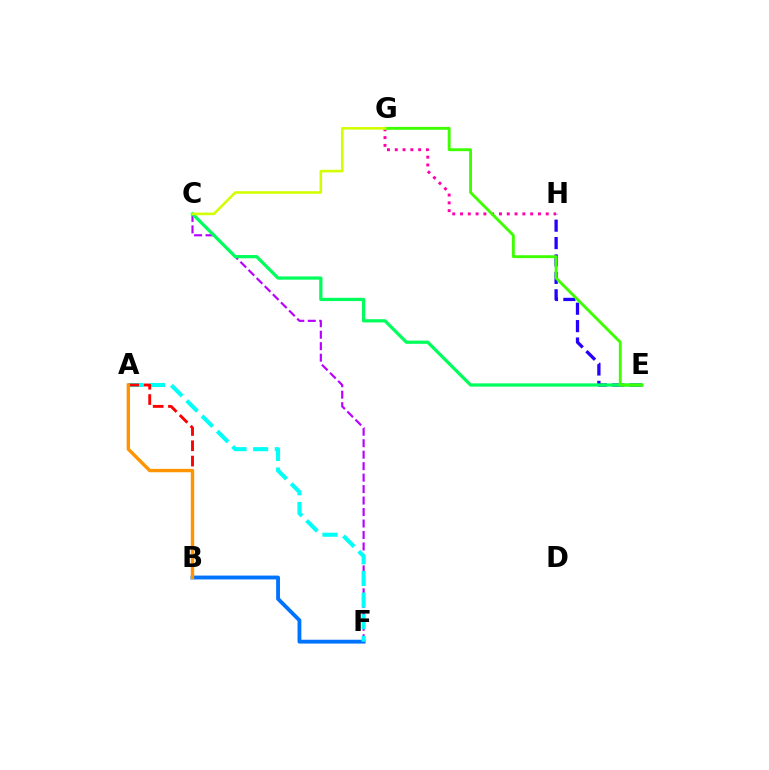{('B', 'F'): [{'color': '#0074ff', 'line_style': 'solid', 'thickness': 2.76}], ('C', 'F'): [{'color': '#b900ff', 'line_style': 'dashed', 'thickness': 1.56}], ('A', 'F'): [{'color': '#00fff6', 'line_style': 'dashed', 'thickness': 2.94}], ('E', 'H'): [{'color': '#2500ff', 'line_style': 'dashed', 'thickness': 2.36}], ('G', 'H'): [{'color': '#ff00ac', 'line_style': 'dotted', 'thickness': 2.12}], ('C', 'E'): [{'color': '#00ff5c', 'line_style': 'solid', 'thickness': 2.35}], ('A', 'B'): [{'color': '#ff0000', 'line_style': 'dashed', 'thickness': 2.08}, {'color': '#ff9400', 'line_style': 'solid', 'thickness': 2.44}], ('E', 'G'): [{'color': '#3dff00', 'line_style': 'solid', 'thickness': 2.07}], ('C', 'G'): [{'color': '#d1ff00', 'line_style': 'solid', 'thickness': 1.86}]}